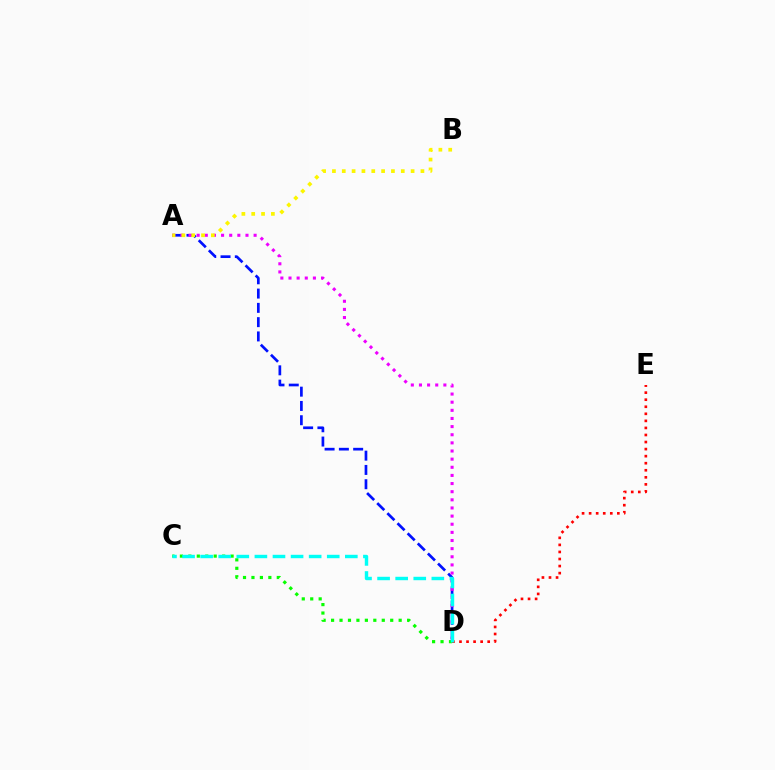{('A', 'D'): [{'color': '#0010ff', 'line_style': 'dashed', 'thickness': 1.94}, {'color': '#ee00ff', 'line_style': 'dotted', 'thickness': 2.21}], ('D', 'E'): [{'color': '#ff0000', 'line_style': 'dotted', 'thickness': 1.92}], ('C', 'D'): [{'color': '#08ff00', 'line_style': 'dotted', 'thickness': 2.3}, {'color': '#00fff6', 'line_style': 'dashed', 'thickness': 2.46}], ('A', 'B'): [{'color': '#fcf500', 'line_style': 'dotted', 'thickness': 2.67}]}